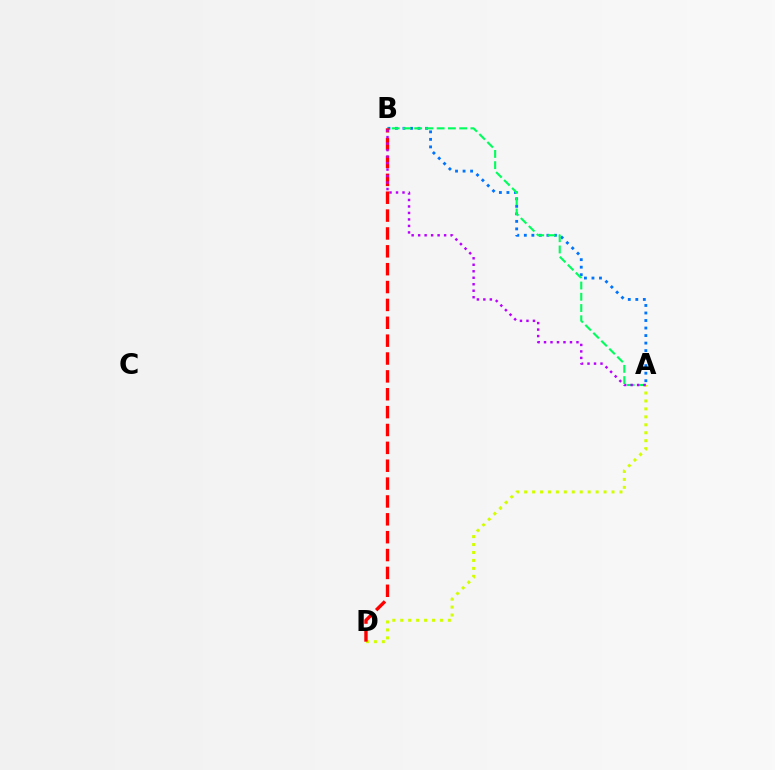{('A', 'B'): [{'color': '#0074ff', 'line_style': 'dotted', 'thickness': 2.04}, {'color': '#00ff5c', 'line_style': 'dashed', 'thickness': 1.53}, {'color': '#b900ff', 'line_style': 'dotted', 'thickness': 1.76}], ('A', 'D'): [{'color': '#d1ff00', 'line_style': 'dotted', 'thickness': 2.16}], ('B', 'D'): [{'color': '#ff0000', 'line_style': 'dashed', 'thickness': 2.43}]}